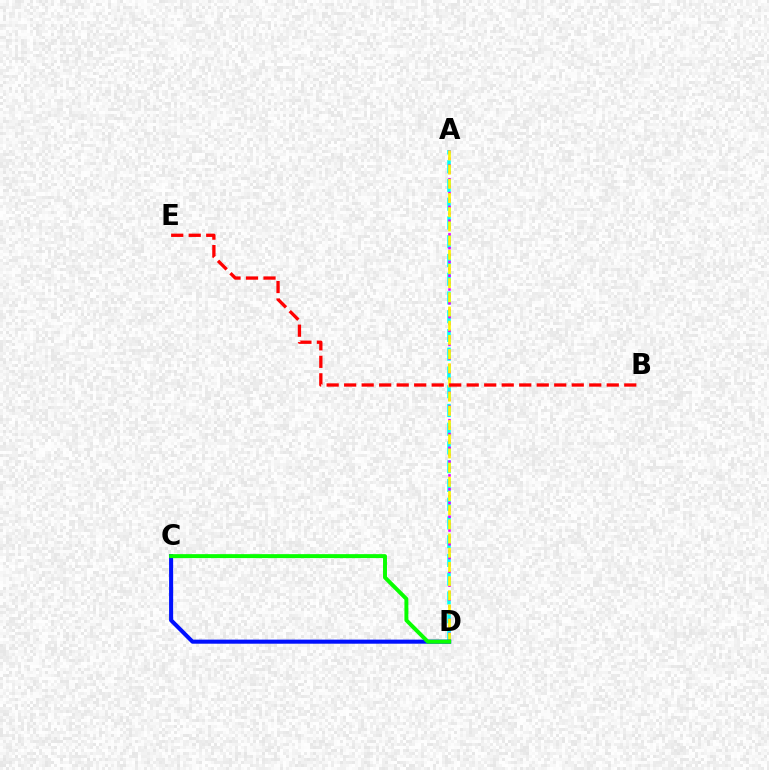{('A', 'D'): [{'color': '#00fff6', 'line_style': 'dashed', 'thickness': 2.55}, {'color': '#ee00ff', 'line_style': 'dotted', 'thickness': 1.87}, {'color': '#fcf500', 'line_style': 'dashed', 'thickness': 1.93}], ('C', 'D'): [{'color': '#0010ff', 'line_style': 'solid', 'thickness': 2.93}, {'color': '#08ff00', 'line_style': 'solid', 'thickness': 2.84}], ('B', 'E'): [{'color': '#ff0000', 'line_style': 'dashed', 'thickness': 2.38}]}